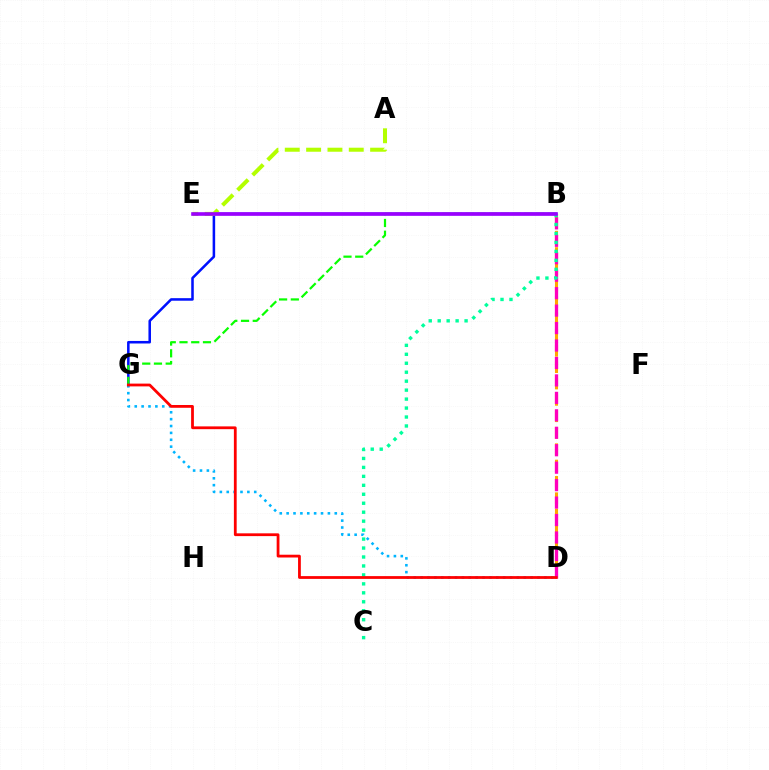{('B', 'G'): [{'color': '#0010ff', 'line_style': 'solid', 'thickness': 1.83}, {'color': '#08ff00', 'line_style': 'dashed', 'thickness': 1.59}], ('B', 'D'): [{'color': '#ffa500', 'line_style': 'dashed', 'thickness': 2.22}, {'color': '#ff00bd', 'line_style': 'dashed', 'thickness': 2.37}], ('B', 'C'): [{'color': '#00ff9d', 'line_style': 'dotted', 'thickness': 2.43}], ('A', 'E'): [{'color': '#b3ff00', 'line_style': 'dashed', 'thickness': 2.9}], ('D', 'G'): [{'color': '#00b5ff', 'line_style': 'dotted', 'thickness': 1.87}, {'color': '#ff0000', 'line_style': 'solid', 'thickness': 2.0}], ('B', 'E'): [{'color': '#9b00ff', 'line_style': 'solid', 'thickness': 2.6}]}